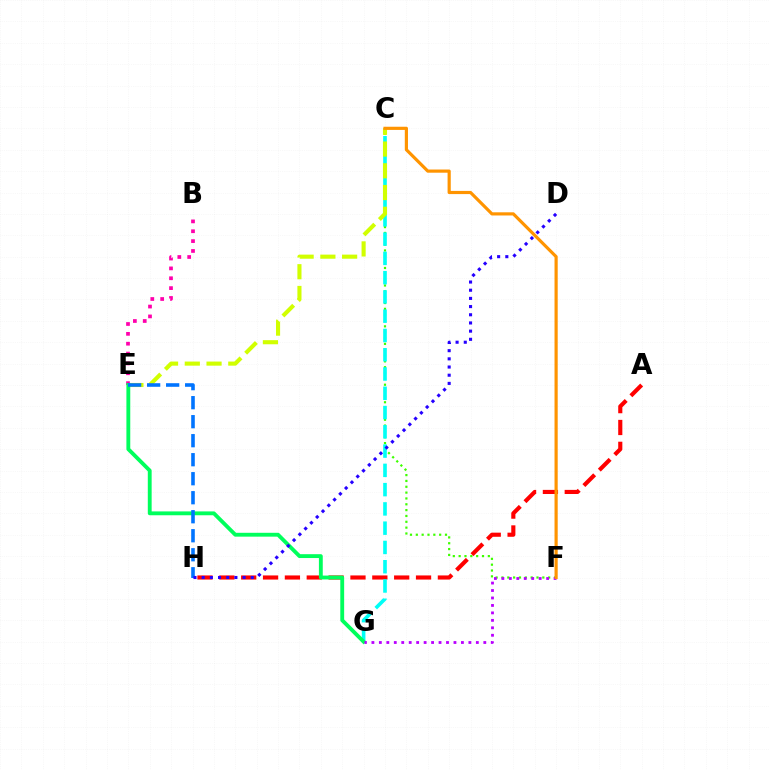{('C', 'F'): [{'color': '#3dff00', 'line_style': 'dotted', 'thickness': 1.59}, {'color': '#ff9400', 'line_style': 'solid', 'thickness': 2.29}], ('A', 'H'): [{'color': '#ff0000', 'line_style': 'dashed', 'thickness': 2.97}], ('C', 'G'): [{'color': '#00fff6', 'line_style': 'dashed', 'thickness': 2.62}], ('C', 'E'): [{'color': '#d1ff00', 'line_style': 'dashed', 'thickness': 2.95}], ('B', 'E'): [{'color': '#ff00ac', 'line_style': 'dotted', 'thickness': 2.68}], ('E', 'G'): [{'color': '#00ff5c', 'line_style': 'solid', 'thickness': 2.77}], ('F', 'G'): [{'color': '#b900ff', 'line_style': 'dotted', 'thickness': 2.03}], ('E', 'H'): [{'color': '#0074ff', 'line_style': 'dashed', 'thickness': 2.58}], ('D', 'H'): [{'color': '#2500ff', 'line_style': 'dotted', 'thickness': 2.22}]}